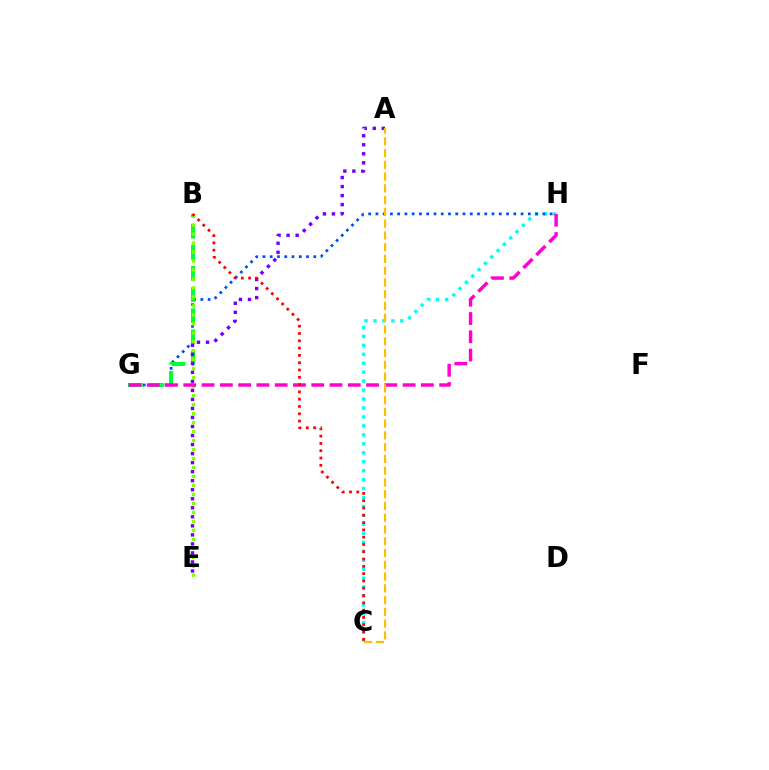{('C', 'H'): [{'color': '#00fff6', 'line_style': 'dotted', 'thickness': 2.43}], ('G', 'H'): [{'color': '#004bff', 'line_style': 'dotted', 'thickness': 1.97}, {'color': '#ff00cf', 'line_style': 'dashed', 'thickness': 2.48}], ('B', 'G'): [{'color': '#00ff39', 'line_style': 'dashed', 'thickness': 2.87}], ('B', 'E'): [{'color': '#84ff00', 'line_style': 'dotted', 'thickness': 2.44}], ('A', 'E'): [{'color': '#7200ff', 'line_style': 'dotted', 'thickness': 2.45}], ('A', 'C'): [{'color': '#ffbd00', 'line_style': 'dashed', 'thickness': 1.6}], ('B', 'C'): [{'color': '#ff0000', 'line_style': 'dotted', 'thickness': 1.98}]}